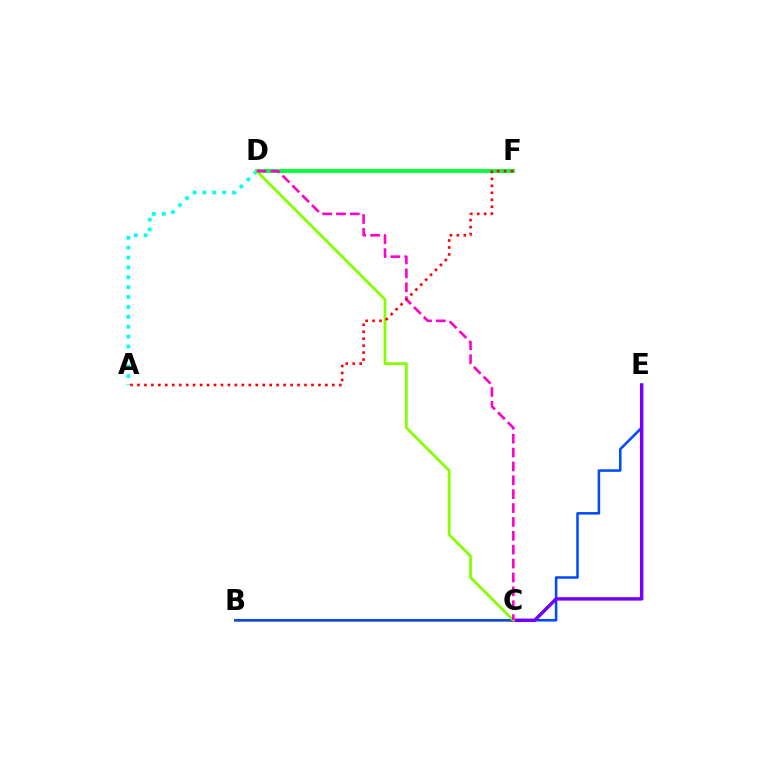{('B', 'C'): [{'color': '#ffbd00', 'line_style': 'solid', 'thickness': 2.04}], ('D', 'F'): [{'color': '#00ff39', 'line_style': 'solid', 'thickness': 2.76}], ('B', 'E'): [{'color': '#004bff', 'line_style': 'solid', 'thickness': 1.83}], ('A', 'D'): [{'color': '#00fff6', 'line_style': 'dotted', 'thickness': 2.69}], ('C', 'E'): [{'color': '#7200ff', 'line_style': 'solid', 'thickness': 2.48}], ('C', 'D'): [{'color': '#84ff00', 'line_style': 'solid', 'thickness': 1.99}, {'color': '#ff00cf', 'line_style': 'dashed', 'thickness': 1.89}], ('A', 'F'): [{'color': '#ff0000', 'line_style': 'dotted', 'thickness': 1.89}]}